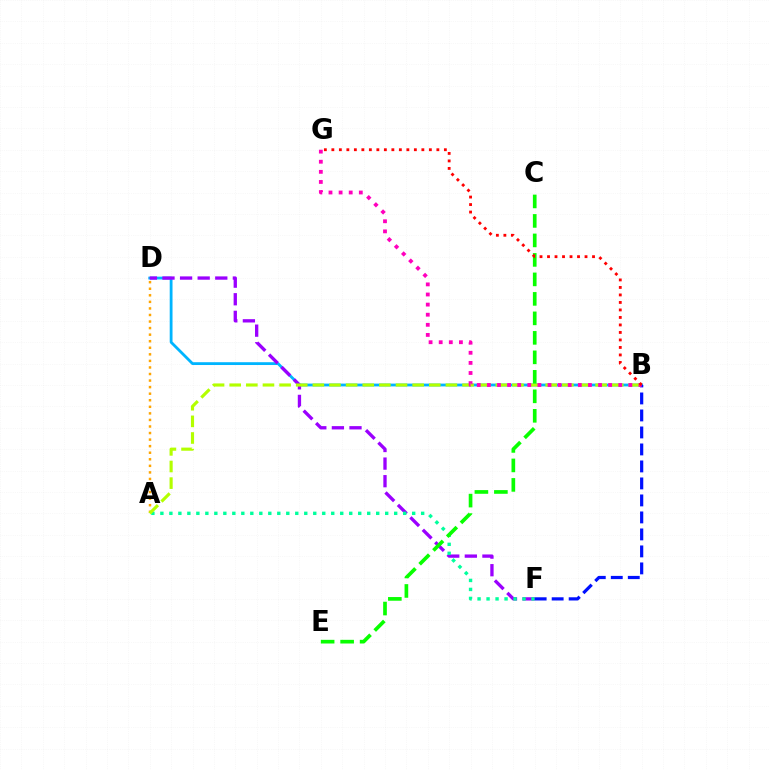{('B', 'D'): [{'color': '#00b5ff', 'line_style': 'solid', 'thickness': 2.02}], ('A', 'D'): [{'color': '#ffa500', 'line_style': 'dotted', 'thickness': 1.78}], ('D', 'F'): [{'color': '#9b00ff', 'line_style': 'dashed', 'thickness': 2.39}], ('A', 'F'): [{'color': '#00ff9d', 'line_style': 'dotted', 'thickness': 2.44}], ('B', 'F'): [{'color': '#0010ff', 'line_style': 'dashed', 'thickness': 2.31}], ('A', 'B'): [{'color': '#b3ff00', 'line_style': 'dashed', 'thickness': 2.26}], ('C', 'E'): [{'color': '#08ff00', 'line_style': 'dashed', 'thickness': 2.65}], ('B', 'G'): [{'color': '#ff00bd', 'line_style': 'dotted', 'thickness': 2.75}, {'color': '#ff0000', 'line_style': 'dotted', 'thickness': 2.04}]}